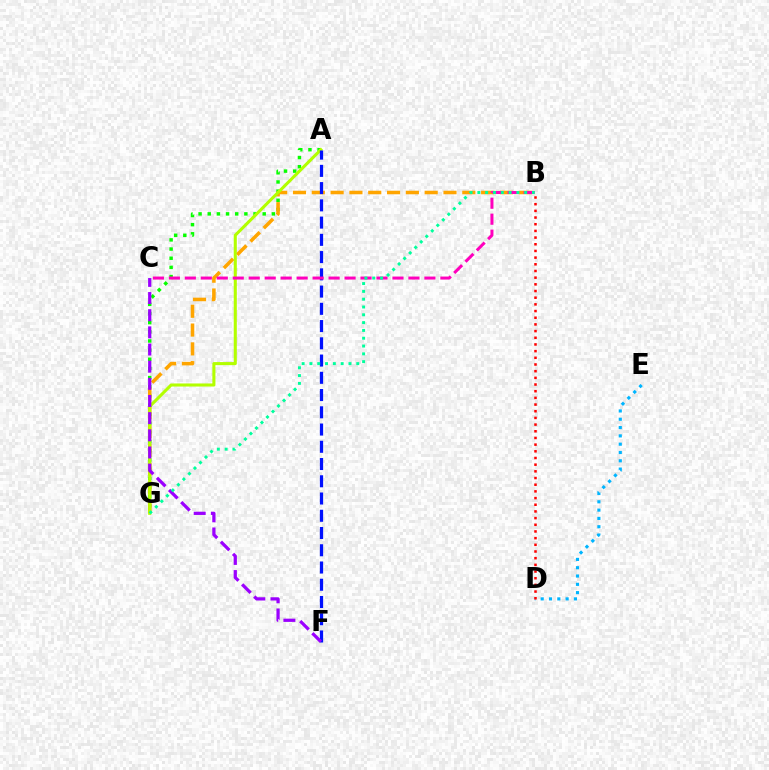{('A', 'G'): [{'color': '#08ff00', 'line_style': 'dotted', 'thickness': 2.49}, {'color': '#b3ff00', 'line_style': 'solid', 'thickness': 2.21}], ('B', 'G'): [{'color': '#ffa500', 'line_style': 'dashed', 'thickness': 2.56}, {'color': '#00ff9d', 'line_style': 'dotted', 'thickness': 2.12}], ('D', 'E'): [{'color': '#00b5ff', 'line_style': 'dotted', 'thickness': 2.26}], ('A', 'F'): [{'color': '#0010ff', 'line_style': 'dashed', 'thickness': 2.34}], ('B', 'C'): [{'color': '#ff00bd', 'line_style': 'dashed', 'thickness': 2.17}], ('C', 'F'): [{'color': '#9b00ff', 'line_style': 'dashed', 'thickness': 2.33}], ('B', 'D'): [{'color': '#ff0000', 'line_style': 'dotted', 'thickness': 1.81}]}